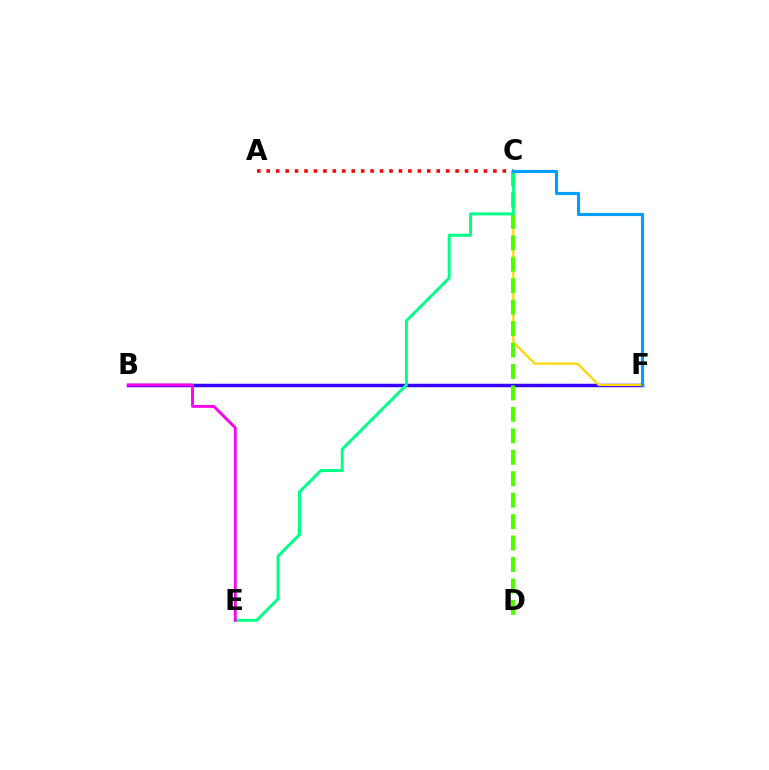{('B', 'F'): [{'color': '#3700ff', 'line_style': 'solid', 'thickness': 2.51}], ('A', 'C'): [{'color': '#ff0000', 'line_style': 'dotted', 'thickness': 2.57}], ('C', 'F'): [{'color': '#ffd500', 'line_style': 'solid', 'thickness': 1.58}, {'color': '#009eff', 'line_style': 'solid', 'thickness': 2.26}], ('C', 'D'): [{'color': '#4fff00', 'line_style': 'dashed', 'thickness': 2.91}], ('C', 'E'): [{'color': '#00ff86', 'line_style': 'solid', 'thickness': 2.14}], ('B', 'E'): [{'color': '#ff00ed', 'line_style': 'solid', 'thickness': 2.06}]}